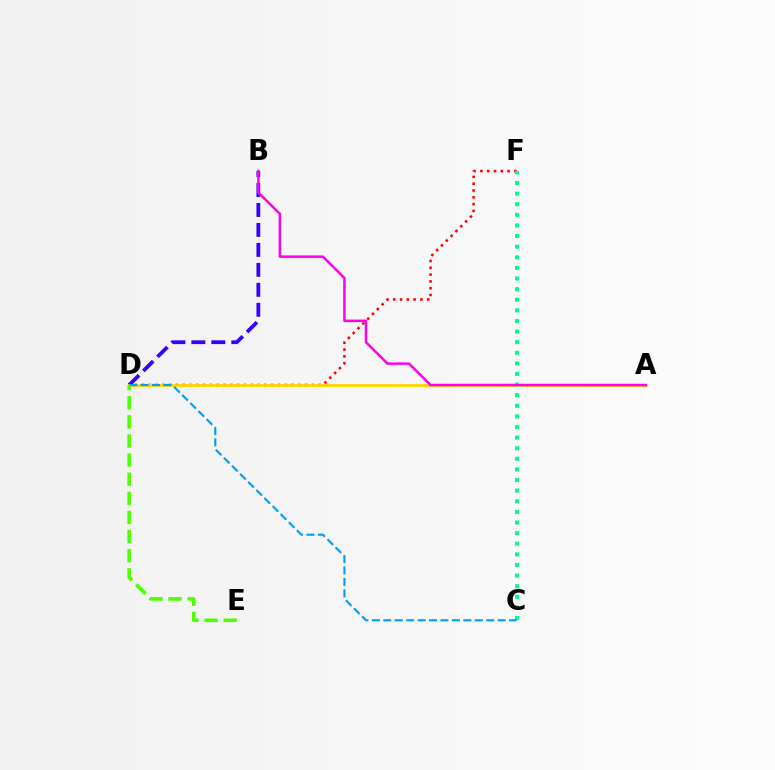{('D', 'F'): [{'color': '#ff0000', 'line_style': 'dotted', 'thickness': 1.85}], ('B', 'D'): [{'color': '#3700ff', 'line_style': 'dashed', 'thickness': 2.71}], ('A', 'D'): [{'color': '#ffd500', 'line_style': 'solid', 'thickness': 2.03}], ('C', 'F'): [{'color': '#00ff86', 'line_style': 'dotted', 'thickness': 2.88}], ('C', 'D'): [{'color': '#009eff', 'line_style': 'dashed', 'thickness': 1.55}], ('D', 'E'): [{'color': '#4fff00', 'line_style': 'dashed', 'thickness': 2.6}], ('A', 'B'): [{'color': '#ff00ed', 'line_style': 'solid', 'thickness': 1.81}]}